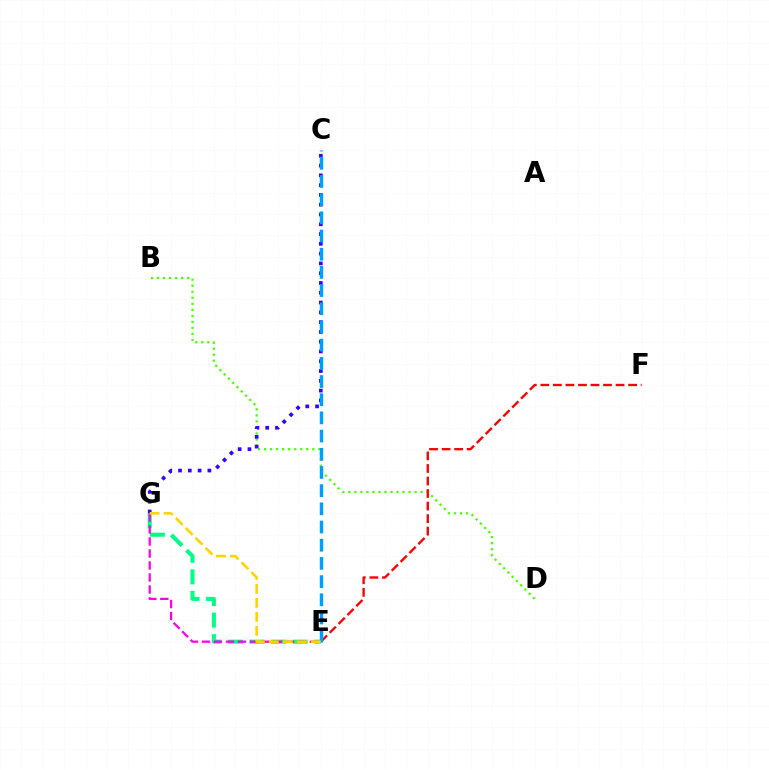{('B', 'D'): [{'color': '#4fff00', 'line_style': 'dotted', 'thickness': 1.64}], ('E', 'G'): [{'color': '#00ff86', 'line_style': 'dashed', 'thickness': 2.93}, {'color': '#ff00ed', 'line_style': 'dashed', 'thickness': 1.63}, {'color': '#ffd500', 'line_style': 'dashed', 'thickness': 1.9}], ('E', 'F'): [{'color': '#ff0000', 'line_style': 'dashed', 'thickness': 1.7}], ('C', 'G'): [{'color': '#3700ff', 'line_style': 'dotted', 'thickness': 2.66}], ('C', 'E'): [{'color': '#009eff', 'line_style': 'dashed', 'thickness': 2.47}]}